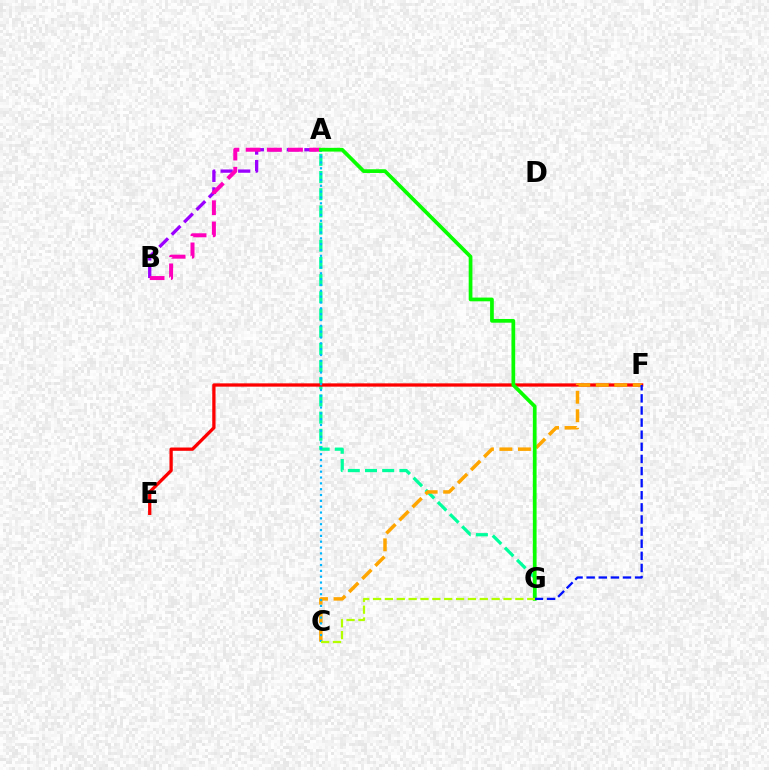{('A', 'B'): [{'color': '#9b00ff', 'line_style': 'dashed', 'thickness': 2.38}, {'color': '#ff00bd', 'line_style': 'dashed', 'thickness': 2.88}], ('A', 'G'): [{'color': '#00ff9d', 'line_style': 'dashed', 'thickness': 2.33}, {'color': '#08ff00', 'line_style': 'solid', 'thickness': 2.68}], ('E', 'F'): [{'color': '#ff0000', 'line_style': 'solid', 'thickness': 2.36}], ('C', 'F'): [{'color': '#ffa500', 'line_style': 'dashed', 'thickness': 2.51}], ('A', 'C'): [{'color': '#00b5ff', 'line_style': 'dotted', 'thickness': 1.59}], ('F', 'G'): [{'color': '#0010ff', 'line_style': 'dashed', 'thickness': 1.65}], ('C', 'G'): [{'color': '#b3ff00', 'line_style': 'dashed', 'thickness': 1.61}]}